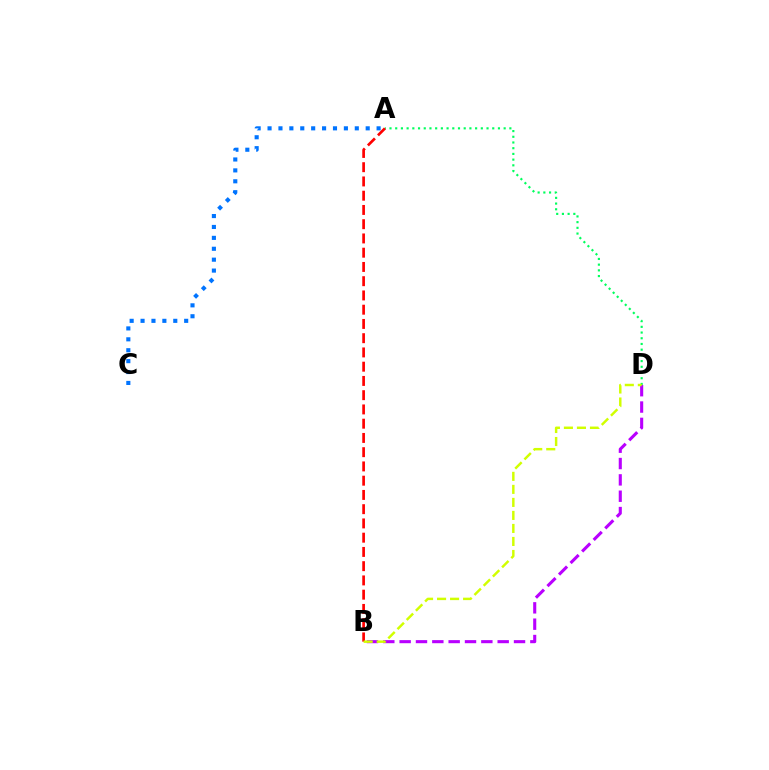{('A', 'D'): [{'color': '#00ff5c', 'line_style': 'dotted', 'thickness': 1.55}], ('A', 'B'): [{'color': '#ff0000', 'line_style': 'dashed', 'thickness': 1.94}], ('B', 'D'): [{'color': '#b900ff', 'line_style': 'dashed', 'thickness': 2.22}, {'color': '#d1ff00', 'line_style': 'dashed', 'thickness': 1.77}], ('A', 'C'): [{'color': '#0074ff', 'line_style': 'dotted', 'thickness': 2.96}]}